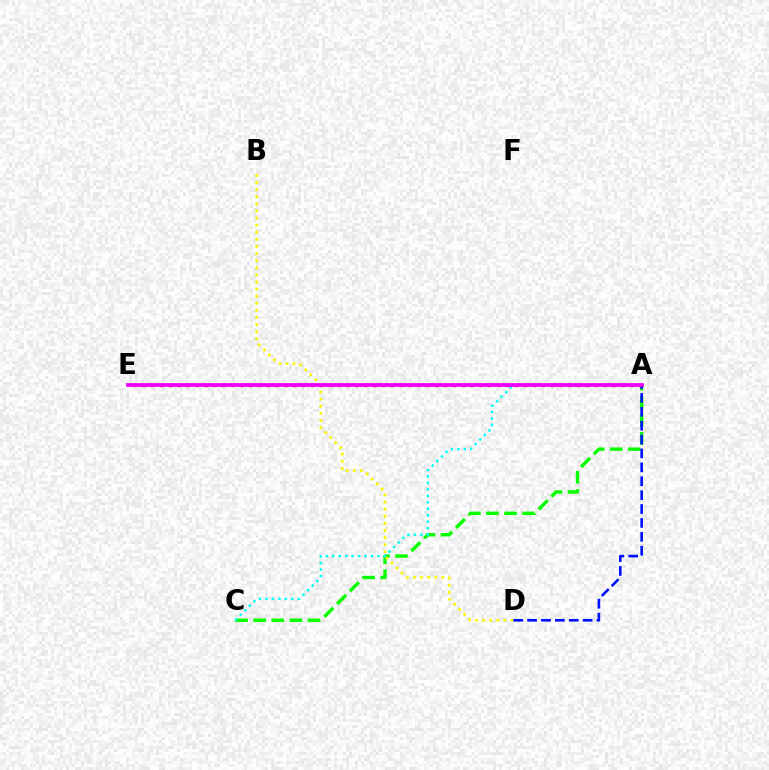{('A', 'C'): [{'color': '#08ff00', 'line_style': 'dashed', 'thickness': 2.46}, {'color': '#00fff6', 'line_style': 'dotted', 'thickness': 1.76}], ('A', 'E'): [{'color': '#ff0000', 'line_style': 'dotted', 'thickness': 2.41}, {'color': '#ee00ff', 'line_style': 'solid', 'thickness': 2.71}], ('B', 'D'): [{'color': '#fcf500', 'line_style': 'dotted', 'thickness': 1.93}], ('A', 'D'): [{'color': '#0010ff', 'line_style': 'dashed', 'thickness': 1.89}]}